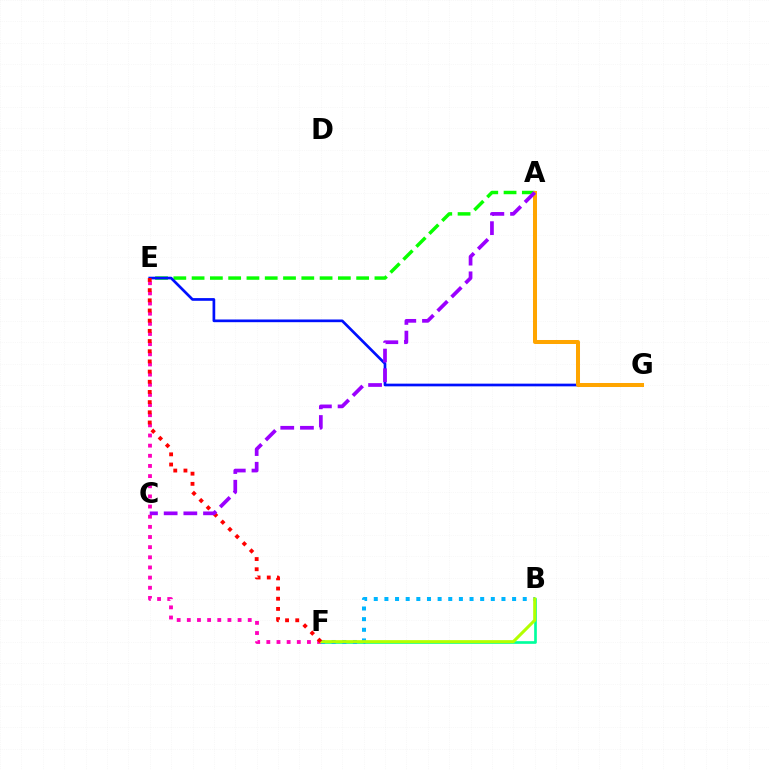{('B', 'F'): [{'color': '#00ff9d', 'line_style': 'solid', 'thickness': 1.92}, {'color': '#00b5ff', 'line_style': 'dotted', 'thickness': 2.89}, {'color': '#b3ff00', 'line_style': 'solid', 'thickness': 2.21}], ('A', 'E'): [{'color': '#08ff00', 'line_style': 'dashed', 'thickness': 2.48}], ('E', 'F'): [{'color': '#ff00bd', 'line_style': 'dotted', 'thickness': 2.76}, {'color': '#ff0000', 'line_style': 'dotted', 'thickness': 2.77}], ('E', 'G'): [{'color': '#0010ff', 'line_style': 'solid', 'thickness': 1.94}], ('A', 'G'): [{'color': '#ffa500', 'line_style': 'solid', 'thickness': 2.89}], ('A', 'C'): [{'color': '#9b00ff', 'line_style': 'dashed', 'thickness': 2.67}]}